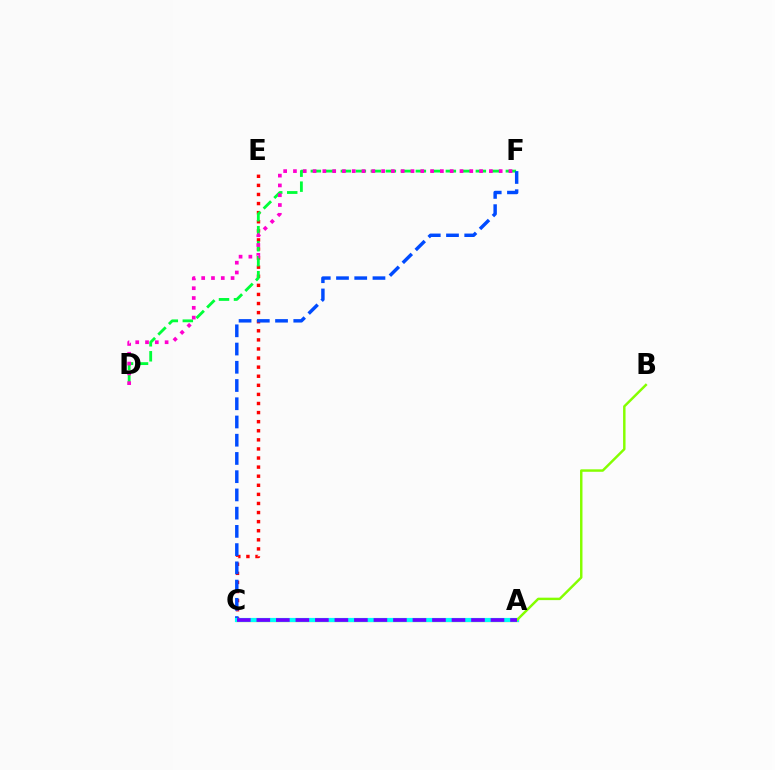{('C', 'E'): [{'color': '#ff0000', 'line_style': 'dotted', 'thickness': 2.47}], ('D', 'F'): [{'color': '#00ff39', 'line_style': 'dashed', 'thickness': 2.04}, {'color': '#ff00cf', 'line_style': 'dotted', 'thickness': 2.66}], ('A', 'C'): [{'color': '#ffbd00', 'line_style': 'solid', 'thickness': 2.33}, {'color': '#00fff6', 'line_style': 'solid', 'thickness': 3.0}, {'color': '#7200ff', 'line_style': 'dashed', 'thickness': 2.65}], ('C', 'F'): [{'color': '#004bff', 'line_style': 'dashed', 'thickness': 2.48}], ('A', 'B'): [{'color': '#84ff00', 'line_style': 'solid', 'thickness': 1.77}]}